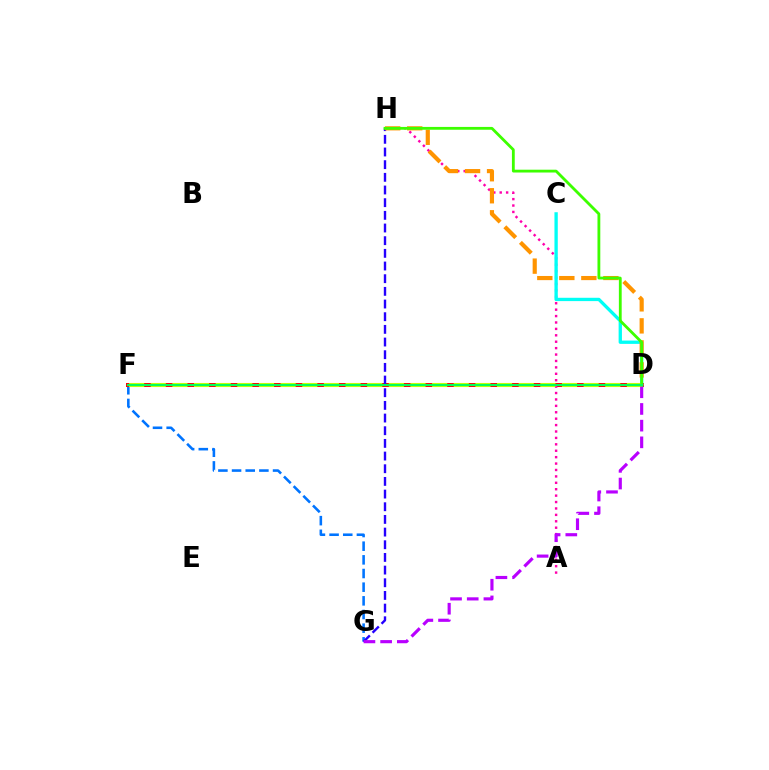{('F', 'G'): [{'color': '#0074ff', 'line_style': 'dashed', 'thickness': 1.86}], ('D', 'F'): [{'color': '#ff0000', 'line_style': 'solid', 'thickness': 2.87}, {'color': '#d1ff00', 'line_style': 'dashed', 'thickness': 2.94}, {'color': '#00ff5c', 'line_style': 'solid', 'thickness': 1.57}], ('A', 'H'): [{'color': '#ff00ac', 'line_style': 'dotted', 'thickness': 1.74}], ('C', 'D'): [{'color': '#00fff6', 'line_style': 'solid', 'thickness': 2.39}], ('G', 'H'): [{'color': '#2500ff', 'line_style': 'dashed', 'thickness': 1.72}], ('D', 'H'): [{'color': '#ff9400', 'line_style': 'dashed', 'thickness': 2.99}, {'color': '#3dff00', 'line_style': 'solid', 'thickness': 2.02}], ('D', 'G'): [{'color': '#b900ff', 'line_style': 'dashed', 'thickness': 2.27}]}